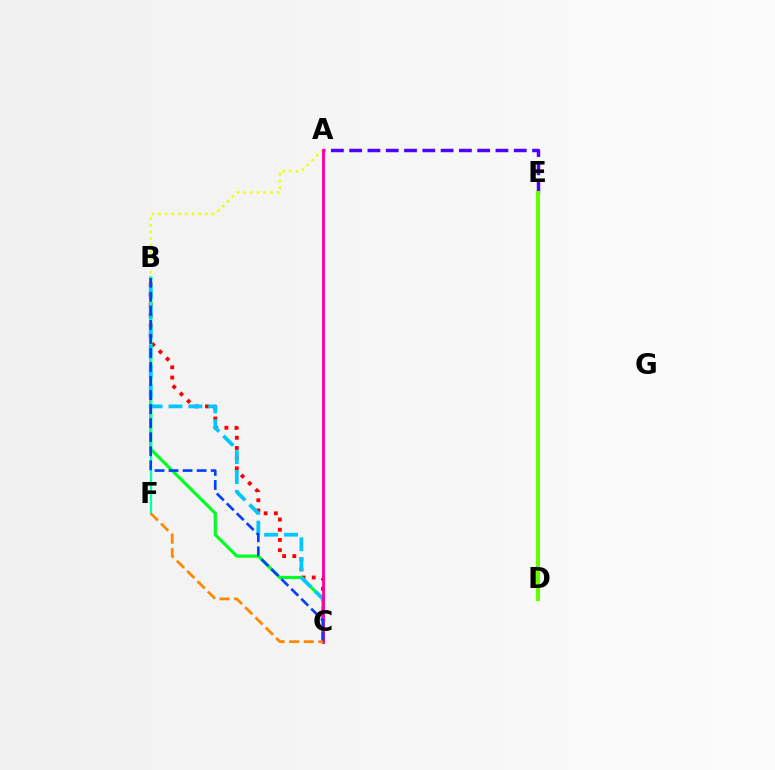{('B', 'C'): [{'color': '#ff0000', 'line_style': 'dotted', 'thickness': 2.77}, {'color': '#00ff27', 'line_style': 'solid', 'thickness': 2.3}, {'color': '#00c7ff', 'line_style': 'dashed', 'thickness': 2.7}, {'color': '#003fff', 'line_style': 'dashed', 'thickness': 1.91}], ('A', 'B'): [{'color': '#eeff00', 'line_style': 'dotted', 'thickness': 1.82}], ('A', 'E'): [{'color': '#4f00ff', 'line_style': 'dashed', 'thickness': 2.48}], ('D', 'E'): [{'color': '#d600ff', 'line_style': 'dotted', 'thickness': 1.68}, {'color': '#66ff00', 'line_style': 'solid', 'thickness': 2.98}], ('B', 'F'): [{'color': '#00ffaf', 'line_style': 'solid', 'thickness': 1.65}], ('A', 'C'): [{'color': '#ff00a0', 'line_style': 'solid', 'thickness': 2.05}], ('C', 'F'): [{'color': '#ff8800', 'line_style': 'dashed', 'thickness': 1.98}]}